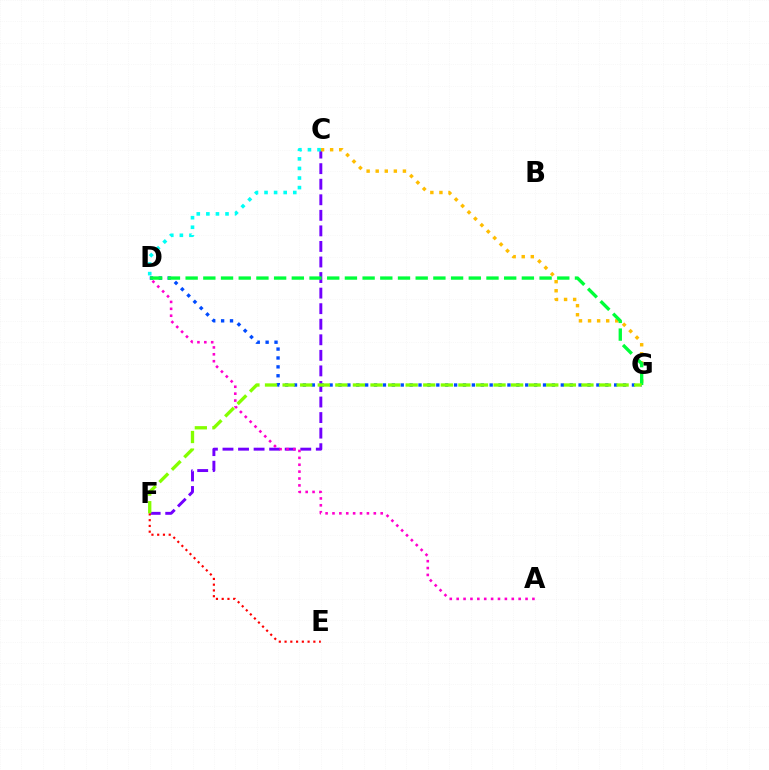{('C', 'F'): [{'color': '#7200ff', 'line_style': 'dashed', 'thickness': 2.11}], ('C', 'G'): [{'color': '#ffbd00', 'line_style': 'dotted', 'thickness': 2.47}], ('C', 'D'): [{'color': '#00fff6', 'line_style': 'dotted', 'thickness': 2.6}], ('D', 'G'): [{'color': '#004bff', 'line_style': 'dotted', 'thickness': 2.42}, {'color': '#00ff39', 'line_style': 'dashed', 'thickness': 2.4}], ('E', 'F'): [{'color': '#ff0000', 'line_style': 'dotted', 'thickness': 1.56}], ('A', 'D'): [{'color': '#ff00cf', 'line_style': 'dotted', 'thickness': 1.87}], ('F', 'G'): [{'color': '#84ff00', 'line_style': 'dashed', 'thickness': 2.39}]}